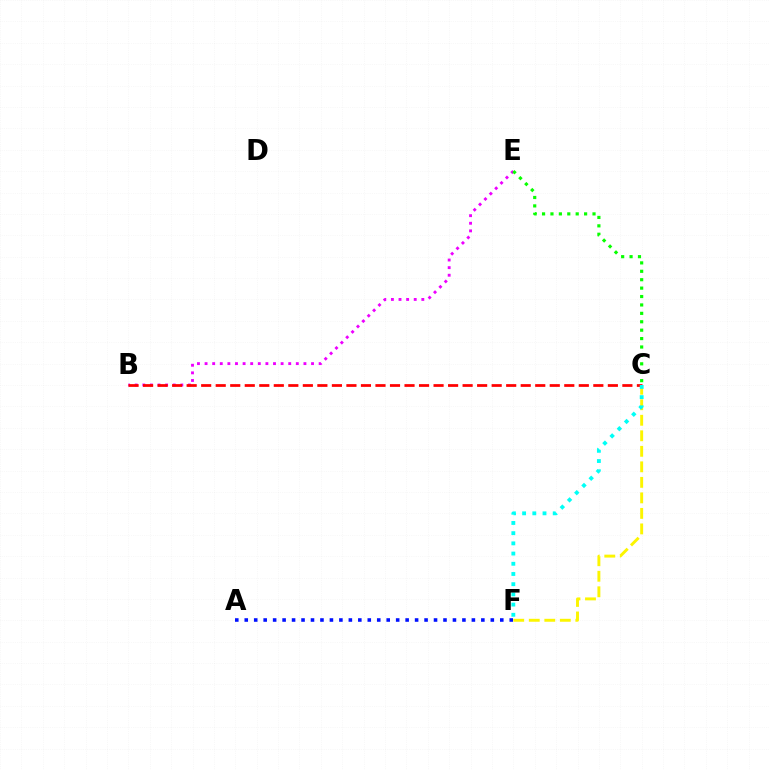{('C', 'F'): [{'color': '#fcf500', 'line_style': 'dashed', 'thickness': 2.11}, {'color': '#00fff6', 'line_style': 'dotted', 'thickness': 2.77}], ('B', 'E'): [{'color': '#ee00ff', 'line_style': 'dotted', 'thickness': 2.07}], ('B', 'C'): [{'color': '#ff0000', 'line_style': 'dashed', 'thickness': 1.97}], ('A', 'F'): [{'color': '#0010ff', 'line_style': 'dotted', 'thickness': 2.57}], ('C', 'E'): [{'color': '#08ff00', 'line_style': 'dotted', 'thickness': 2.29}]}